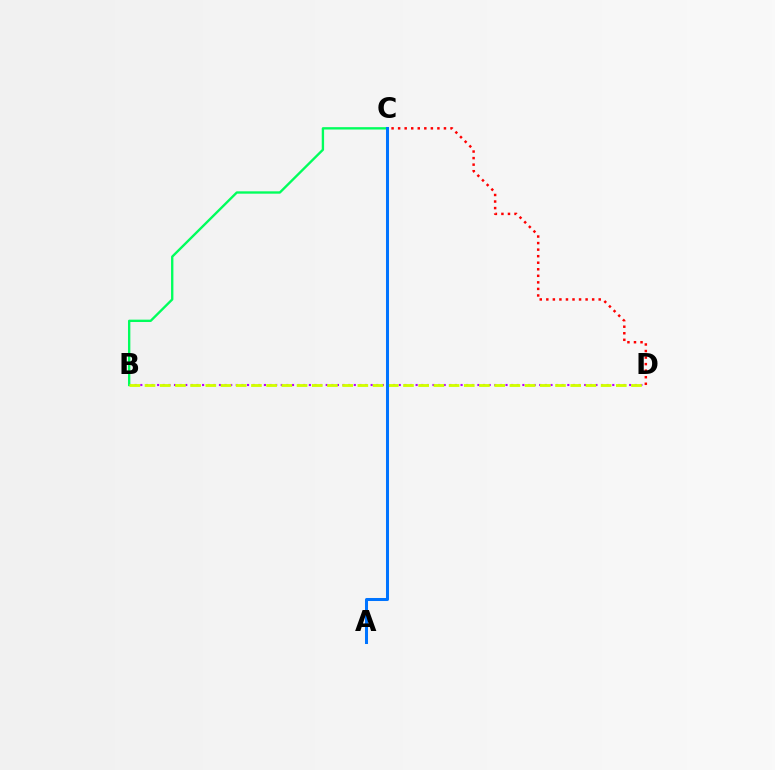{('B', 'D'): [{'color': '#b900ff', 'line_style': 'dotted', 'thickness': 1.53}, {'color': '#d1ff00', 'line_style': 'dashed', 'thickness': 2.07}], ('C', 'D'): [{'color': '#ff0000', 'line_style': 'dotted', 'thickness': 1.78}], ('B', 'C'): [{'color': '#00ff5c', 'line_style': 'solid', 'thickness': 1.7}], ('A', 'C'): [{'color': '#0074ff', 'line_style': 'solid', 'thickness': 2.17}]}